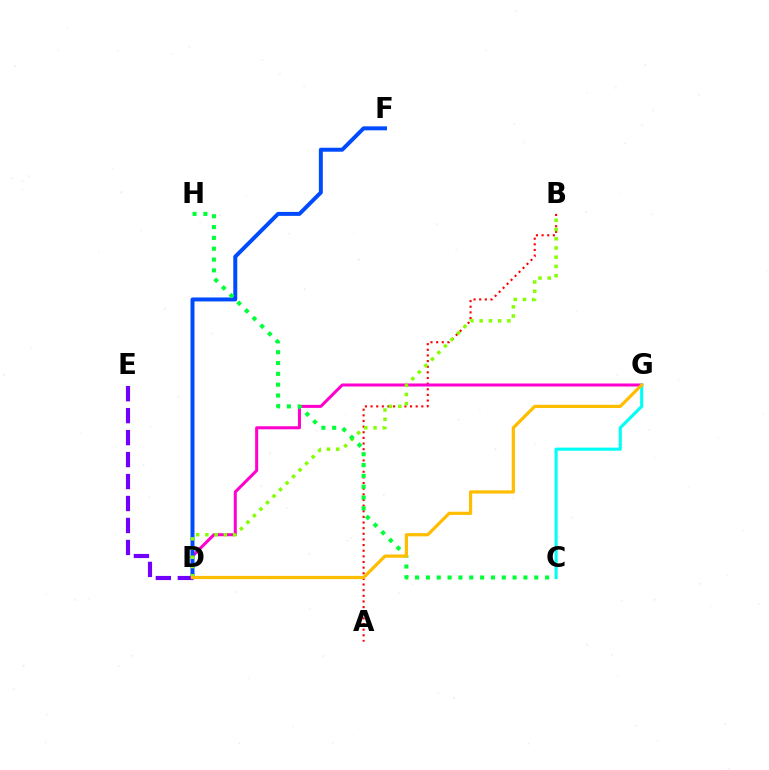{('A', 'B'): [{'color': '#ff0000', 'line_style': 'dotted', 'thickness': 1.53}], ('D', 'G'): [{'color': '#ff00cf', 'line_style': 'solid', 'thickness': 2.18}, {'color': '#ffbd00', 'line_style': 'solid', 'thickness': 2.31}], ('D', 'F'): [{'color': '#004bff', 'line_style': 'solid', 'thickness': 2.86}], ('D', 'E'): [{'color': '#7200ff', 'line_style': 'dashed', 'thickness': 2.98}], ('B', 'D'): [{'color': '#84ff00', 'line_style': 'dotted', 'thickness': 2.51}], ('C', 'G'): [{'color': '#00fff6', 'line_style': 'solid', 'thickness': 2.23}], ('C', 'H'): [{'color': '#00ff39', 'line_style': 'dotted', 'thickness': 2.94}]}